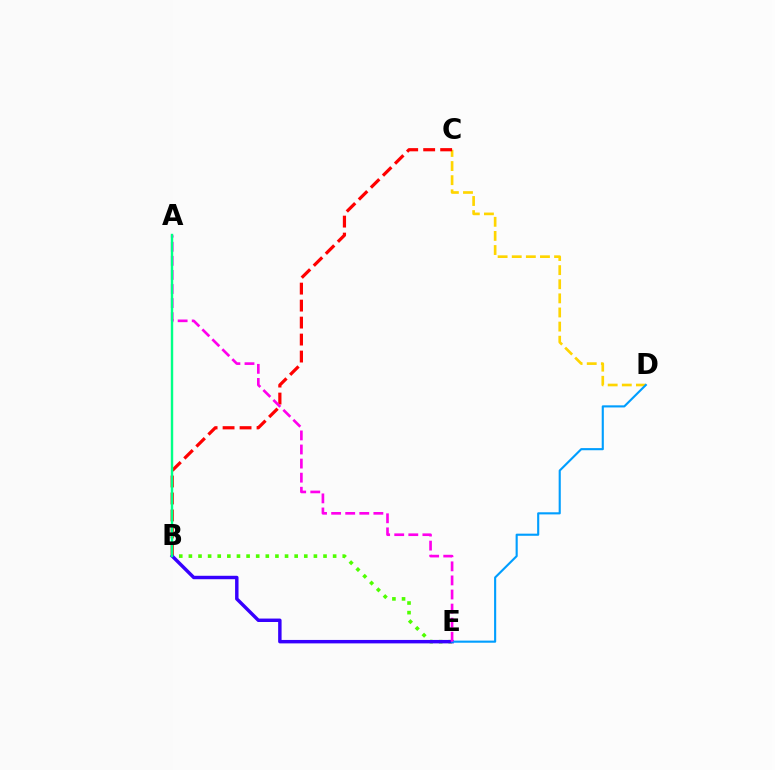{('C', 'D'): [{'color': '#ffd500', 'line_style': 'dashed', 'thickness': 1.92}], ('B', 'C'): [{'color': '#ff0000', 'line_style': 'dashed', 'thickness': 2.31}], ('B', 'E'): [{'color': '#4fff00', 'line_style': 'dotted', 'thickness': 2.61}, {'color': '#3700ff', 'line_style': 'solid', 'thickness': 2.48}], ('D', 'E'): [{'color': '#009eff', 'line_style': 'solid', 'thickness': 1.53}], ('A', 'E'): [{'color': '#ff00ed', 'line_style': 'dashed', 'thickness': 1.91}], ('A', 'B'): [{'color': '#00ff86', 'line_style': 'solid', 'thickness': 1.74}]}